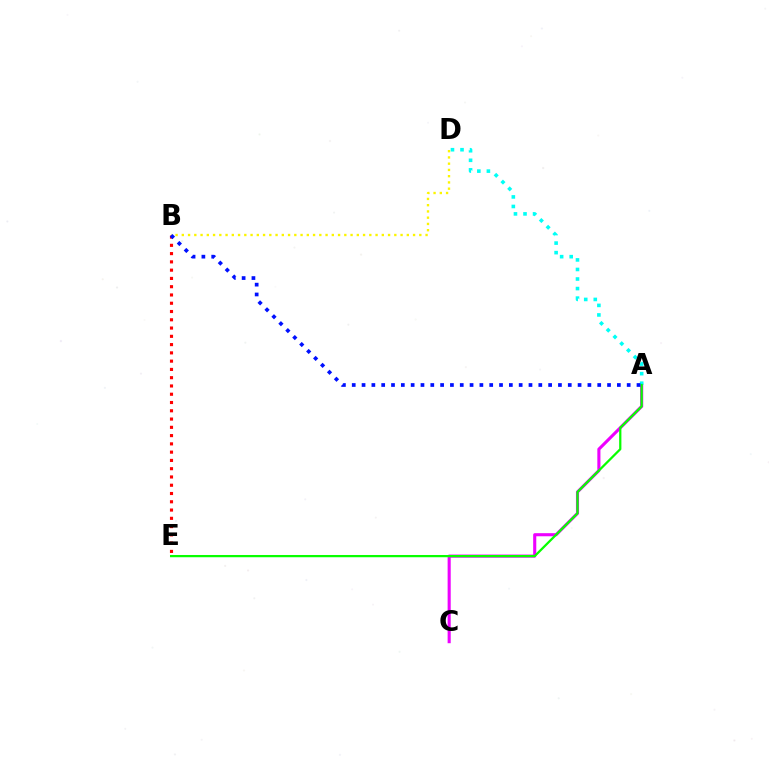{('A', 'C'): [{'color': '#ee00ff', 'line_style': 'solid', 'thickness': 2.23}], ('A', 'D'): [{'color': '#00fff6', 'line_style': 'dotted', 'thickness': 2.6}], ('A', 'E'): [{'color': '#08ff00', 'line_style': 'solid', 'thickness': 1.62}], ('B', 'D'): [{'color': '#fcf500', 'line_style': 'dotted', 'thickness': 1.7}], ('B', 'E'): [{'color': '#ff0000', 'line_style': 'dotted', 'thickness': 2.25}], ('A', 'B'): [{'color': '#0010ff', 'line_style': 'dotted', 'thickness': 2.67}]}